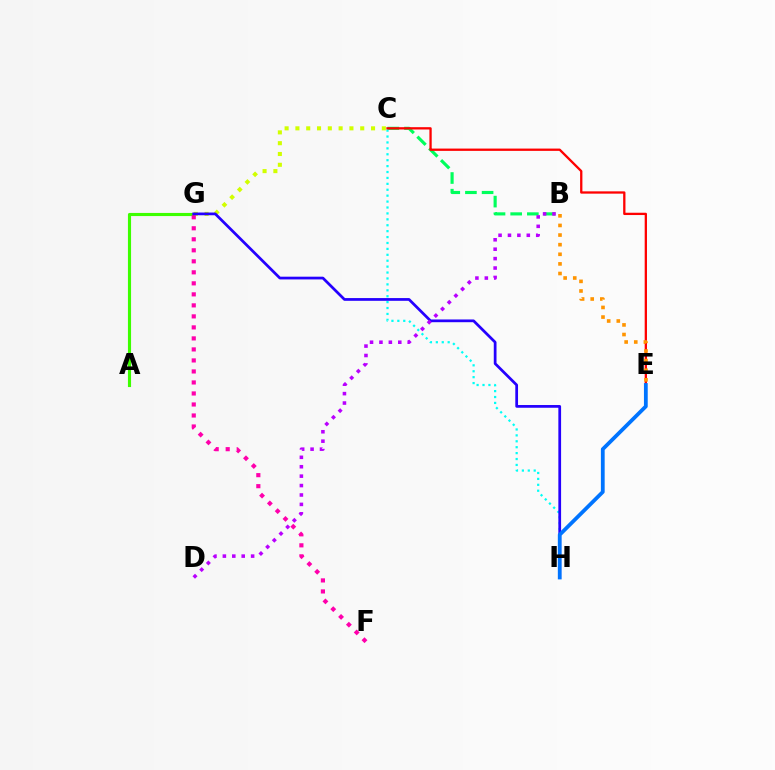{('B', 'C'): [{'color': '#00ff5c', 'line_style': 'dashed', 'thickness': 2.26}], ('A', 'G'): [{'color': '#3dff00', 'line_style': 'solid', 'thickness': 2.25}], ('C', 'H'): [{'color': '#00fff6', 'line_style': 'dotted', 'thickness': 1.61}], ('C', 'E'): [{'color': '#ff0000', 'line_style': 'solid', 'thickness': 1.66}], ('C', 'G'): [{'color': '#d1ff00', 'line_style': 'dotted', 'thickness': 2.94}], ('B', 'E'): [{'color': '#ff9400', 'line_style': 'dotted', 'thickness': 2.61}], ('F', 'G'): [{'color': '#ff00ac', 'line_style': 'dotted', 'thickness': 2.99}], ('G', 'H'): [{'color': '#2500ff', 'line_style': 'solid', 'thickness': 1.97}], ('E', 'H'): [{'color': '#0074ff', 'line_style': 'solid', 'thickness': 2.72}], ('B', 'D'): [{'color': '#b900ff', 'line_style': 'dotted', 'thickness': 2.56}]}